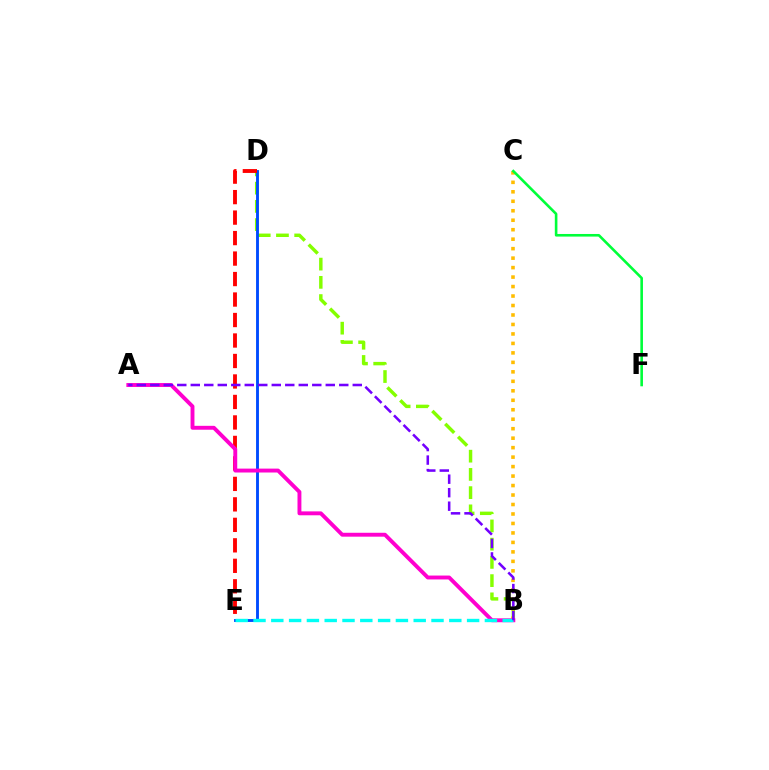{('B', 'D'): [{'color': '#84ff00', 'line_style': 'dashed', 'thickness': 2.48}], ('D', 'E'): [{'color': '#004bff', 'line_style': 'solid', 'thickness': 2.07}, {'color': '#ff0000', 'line_style': 'dashed', 'thickness': 2.78}], ('B', 'C'): [{'color': '#ffbd00', 'line_style': 'dotted', 'thickness': 2.57}], ('C', 'F'): [{'color': '#00ff39', 'line_style': 'solid', 'thickness': 1.88}], ('A', 'B'): [{'color': '#ff00cf', 'line_style': 'solid', 'thickness': 2.81}, {'color': '#7200ff', 'line_style': 'dashed', 'thickness': 1.83}], ('B', 'E'): [{'color': '#00fff6', 'line_style': 'dashed', 'thickness': 2.42}]}